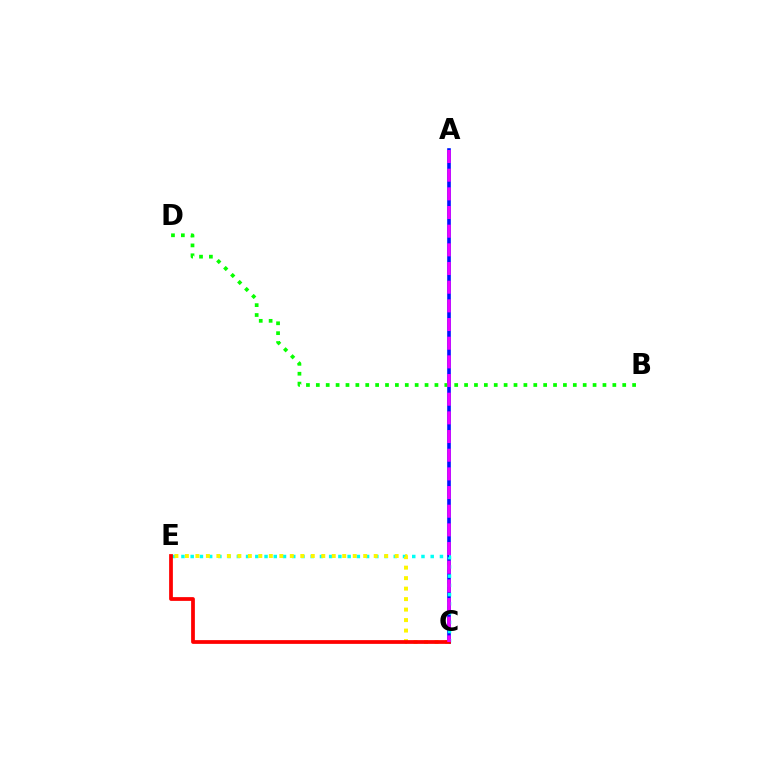{('A', 'C'): [{'color': '#0010ff', 'line_style': 'solid', 'thickness': 2.61}, {'color': '#ee00ff', 'line_style': 'dashed', 'thickness': 2.54}], ('C', 'E'): [{'color': '#00fff6', 'line_style': 'dotted', 'thickness': 2.51}, {'color': '#fcf500', 'line_style': 'dotted', 'thickness': 2.85}, {'color': '#ff0000', 'line_style': 'solid', 'thickness': 2.7}], ('B', 'D'): [{'color': '#08ff00', 'line_style': 'dotted', 'thickness': 2.69}]}